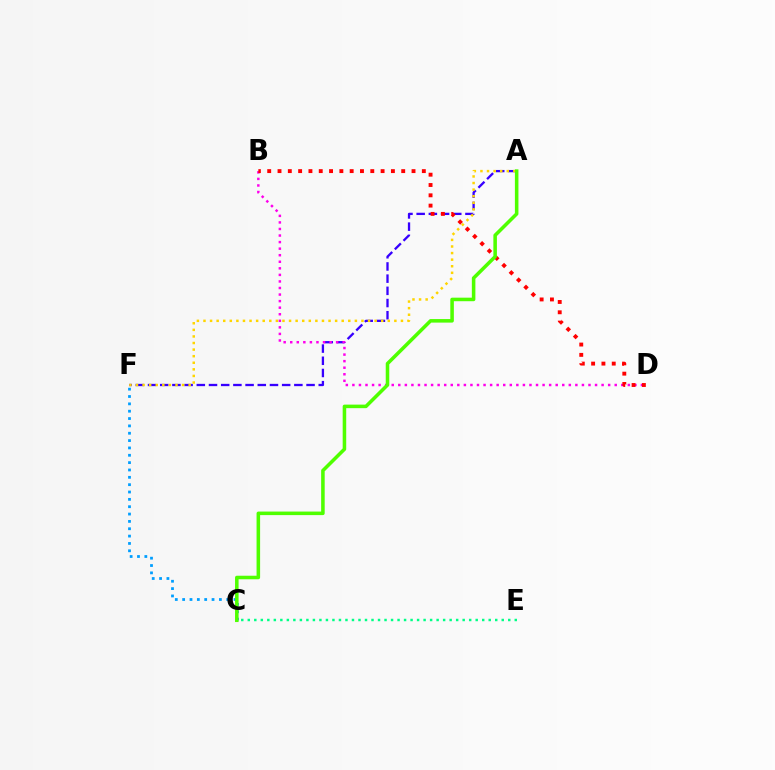{('C', 'F'): [{'color': '#009eff', 'line_style': 'dotted', 'thickness': 2.0}], ('A', 'F'): [{'color': '#3700ff', 'line_style': 'dashed', 'thickness': 1.66}, {'color': '#ffd500', 'line_style': 'dotted', 'thickness': 1.79}], ('B', 'D'): [{'color': '#ff00ed', 'line_style': 'dotted', 'thickness': 1.78}, {'color': '#ff0000', 'line_style': 'dotted', 'thickness': 2.8}], ('A', 'C'): [{'color': '#4fff00', 'line_style': 'solid', 'thickness': 2.55}], ('C', 'E'): [{'color': '#00ff86', 'line_style': 'dotted', 'thickness': 1.77}]}